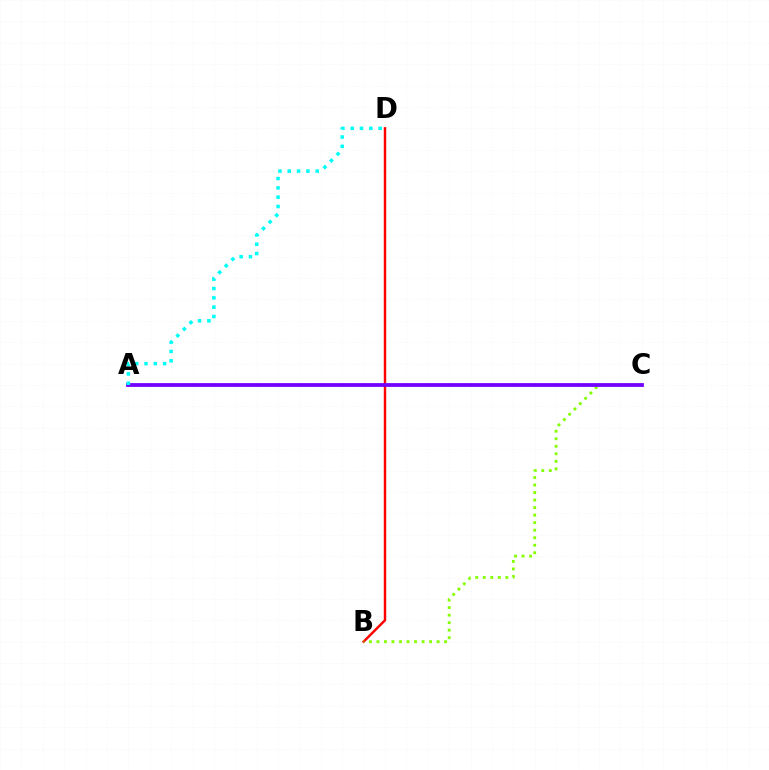{('B', 'D'): [{'color': '#ff0000', 'line_style': 'solid', 'thickness': 1.75}], ('B', 'C'): [{'color': '#84ff00', 'line_style': 'dotted', 'thickness': 2.04}], ('A', 'C'): [{'color': '#7200ff', 'line_style': 'solid', 'thickness': 2.72}], ('A', 'D'): [{'color': '#00fff6', 'line_style': 'dotted', 'thickness': 2.53}]}